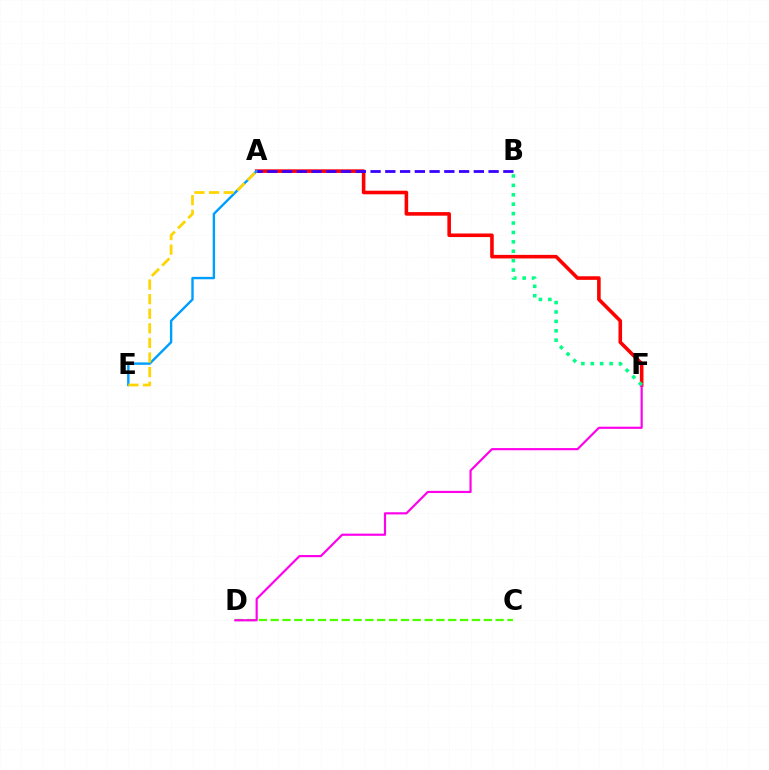{('C', 'D'): [{'color': '#4fff00', 'line_style': 'dashed', 'thickness': 1.61}], ('A', 'F'): [{'color': '#ff0000', 'line_style': 'solid', 'thickness': 2.58}], ('D', 'F'): [{'color': '#ff00ed', 'line_style': 'solid', 'thickness': 1.56}], ('A', 'E'): [{'color': '#009eff', 'line_style': 'solid', 'thickness': 1.73}, {'color': '#ffd500', 'line_style': 'dashed', 'thickness': 1.98}], ('A', 'B'): [{'color': '#3700ff', 'line_style': 'dashed', 'thickness': 2.0}], ('B', 'F'): [{'color': '#00ff86', 'line_style': 'dotted', 'thickness': 2.56}]}